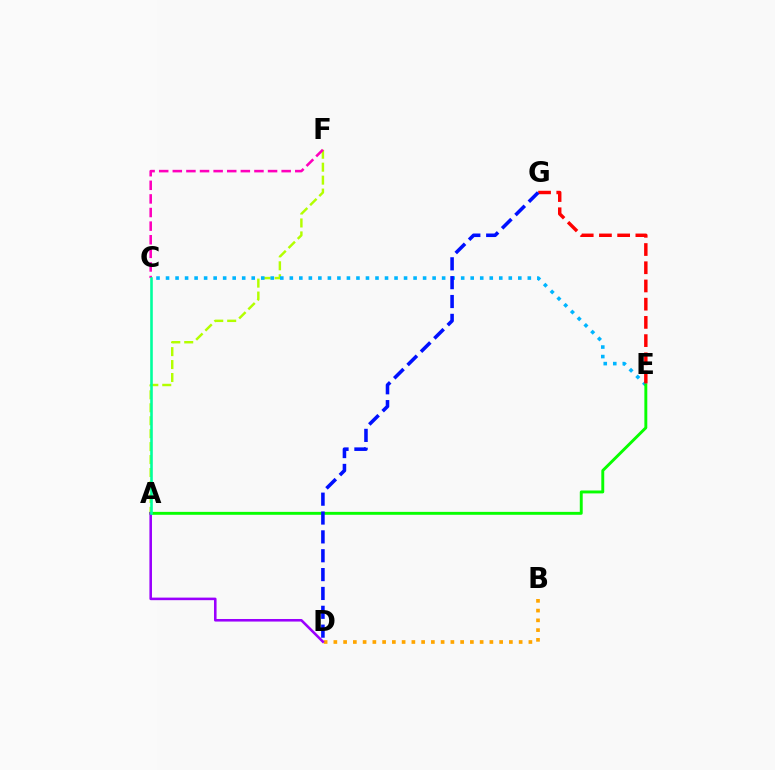{('A', 'F'): [{'color': '#b3ff00', 'line_style': 'dashed', 'thickness': 1.76}], ('C', 'F'): [{'color': '#ff00bd', 'line_style': 'dashed', 'thickness': 1.85}], ('B', 'D'): [{'color': '#ffa500', 'line_style': 'dotted', 'thickness': 2.65}], ('C', 'E'): [{'color': '#00b5ff', 'line_style': 'dotted', 'thickness': 2.59}], ('A', 'E'): [{'color': '#08ff00', 'line_style': 'solid', 'thickness': 2.1}], ('E', 'G'): [{'color': '#ff0000', 'line_style': 'dashed', 'thickness': 2.47}], ('A', 'D'): [{'color': '#9b00ff', 'line_style': 'solid', 'thickness': 1.85}], ('A', 'C'): [{'color': '#00ff9d', 'line_style': 'solid', 'thickness': 1.87}], ('D', 'G'): [{'color': '#0010ff', 'line_style': 'dashed', 'thickness': 2.56}]}